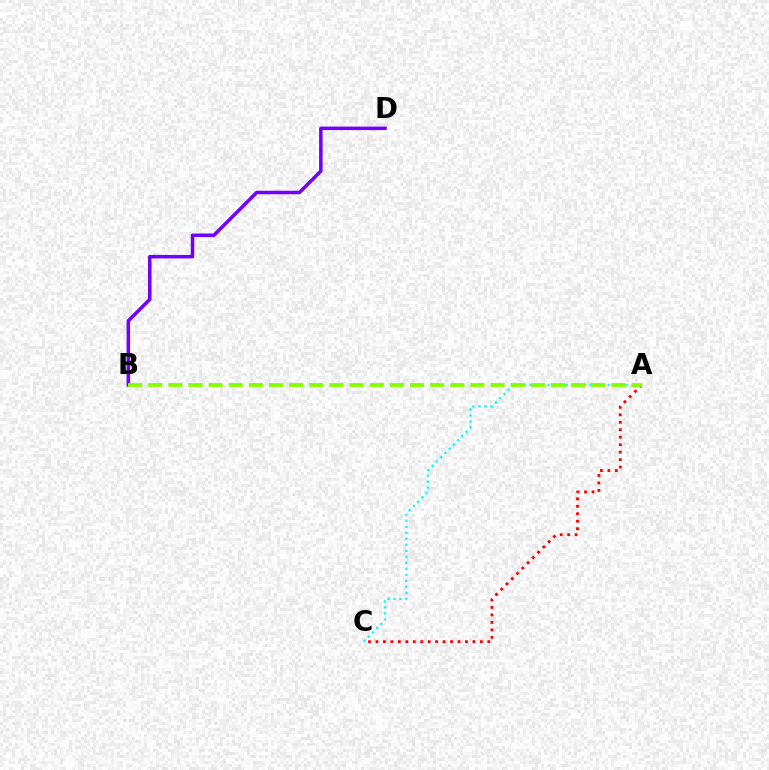{('B', 'D'): [{'color': '#7200ff', 'line_style': 'solid', 'thickness': 2.53}], ('A', 'C'): [{'color': '#00fff6', 'line_style': 'dotted', 'thickness': 1.63}, {'color': '#ff0000', 'line_style': 'dotted', 'thickness': 2.03}], ('A', 'B'): [{'color': '#84ff00', 'line_style': 'dashed', 'thickness': 2.74}]}